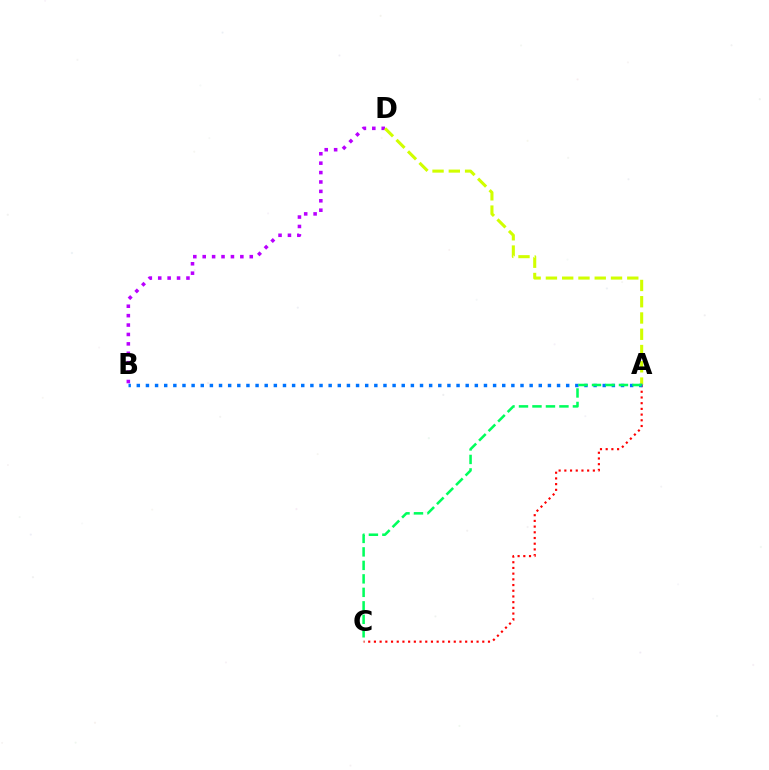{('B', 'D'): [{'color': '#b900ff', 'line_style': 'dotted', 'thickness': 2.56}], ('A', 'D'): [{'color': '#d1ff00', 'line_style': 'dashed', 'thickness': 2.21}], ('A', 'C'): [{'color': '#ff0000', 'line_style': 'dotted', 'thickness': 1.55}, {'color': '#00ff5c', 'line_style': 'dashed', 'thickness': 1.83}], ('A', 'B'): [{'color': '#0074ff', 'line_style': 'dotted', 'thickness': 2.48}]}